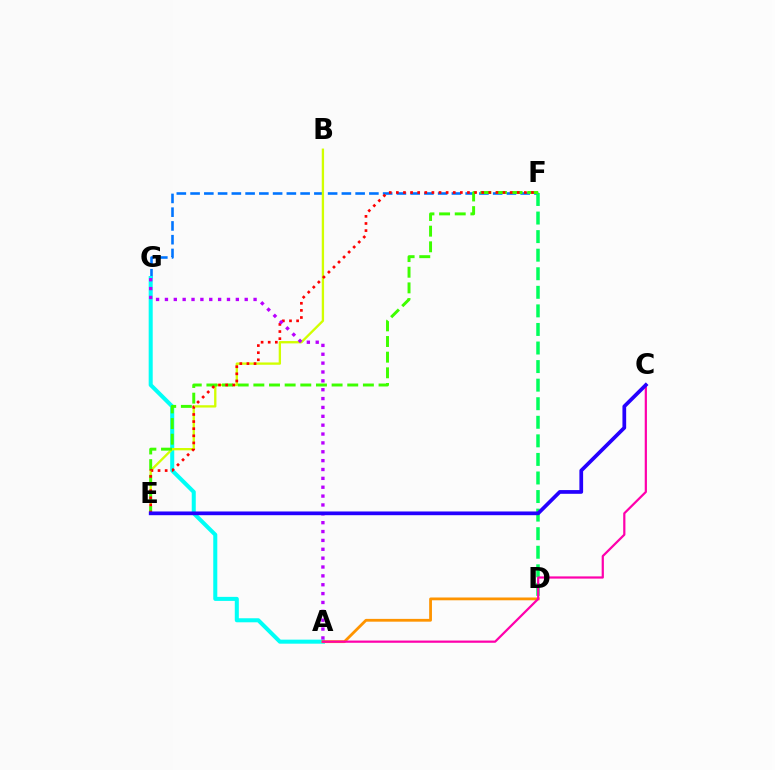{('F', 'G'): [{'color': '#0074ff', 'line_style': 'dashed', 'thickness': 1.87}], ('A', 'G'): [{'color': '#00fff6', 'line_style': 'solid', 'thickness': 2.9}, {'color': '#b900ff', 'line_style': 'dotted', 'thickness': 2.41}], ('A', 'D'): [{'color': '#ff9400', 'line_style': 'solid', 'thickness': 2.01}], ('D', 'F'): [{'color': '#00ff5c', 'line_style': 'dashed', 'thickness': 2.52}], ('B', 'E'): [{'color': '#d1ff00', 'line_style': 'solid', 'thickness': 1.68}], ('A', 'C'): [{'color': '#ff00ac', 'line_style': 'solid', 'thickness': 1.6}], ('E', 'F'): [{'color': '#3dff00', 'line_style': 'dashed', 'thickness': 2.13}, {'color': '#ff0000', 'line_style': 'dotted', 'thickness': 1.93}], ('C', 'E'): [{'color': '#2500ff', 'line_style': 'solid', 'thickness': 2.68}]}